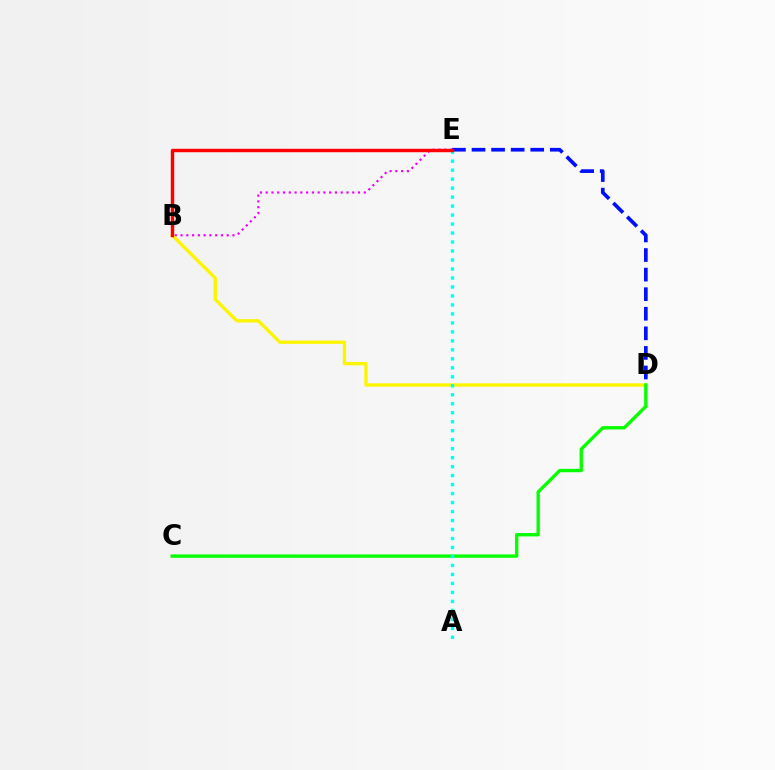{('B', 'E'): [{'color': '#ee00ff', 'line_style': 'dotted', 'thickness': 1.57}, {'color': '#ff0000', 'line_style': 'solid', 'thickness': 2.47}], ('B', 'D'): [{'color': '#fcf500', 'line_style': 'solid', 'thickness': 2.41}], ('C', 'D'): [{'color': '#08ff00', 'line_style': 'solid', 'thickness': 2.42}], ('D', 'E'): [{'color': '#0010ff', 'line_style': 'dashed', 'thickness': 2.66}], ('A', 'E'): [{'color': '#00fff6', 'line_style': 'dotted', 'thickness': 2.44}]}